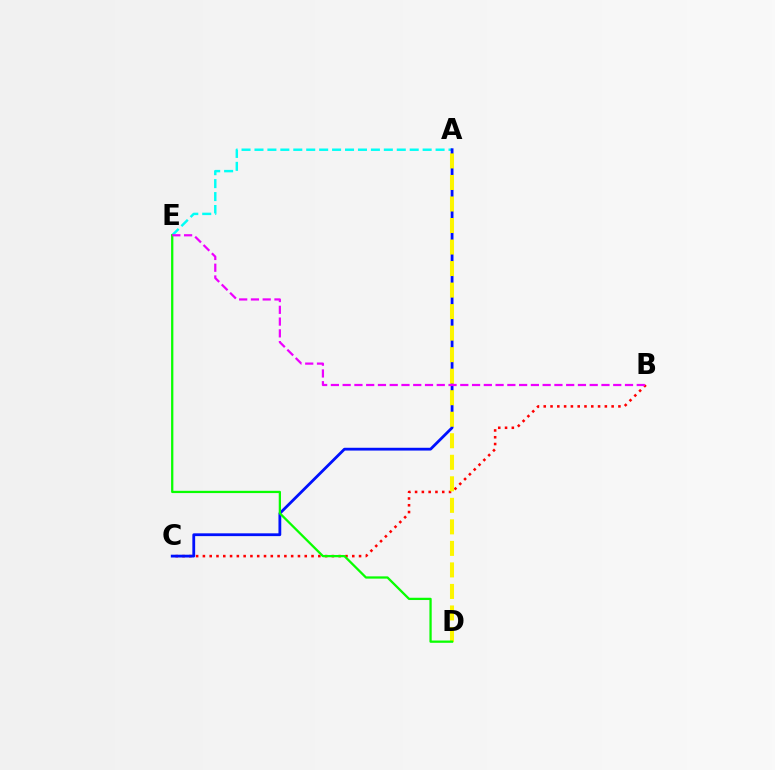{('A', 'E'): [{'color': '#00fff6', 'line_style': 'dashed', 'thickness': 1.76}], ('B', 'C'): [{'color': '#ff0000', 'line_style': 'dotted', 'thickness': 1.84}], ('A', 'C'): [{'color': '#0010ff', 'line_style': 'solid', 'thickness': 2.01}], ('A', 'D'): [{'color': '#fcf500', 'line_style': 'dashed', 'thickness': 2.92}], ('D', 'E'): [{'color': '#08ff00', 'line_style': 'solid', 'thickness': 1.64}], ('B', 'E'): [{'color': '#ee00ff', 'line_style': 'dashed', 'thickness': 1.6}]}